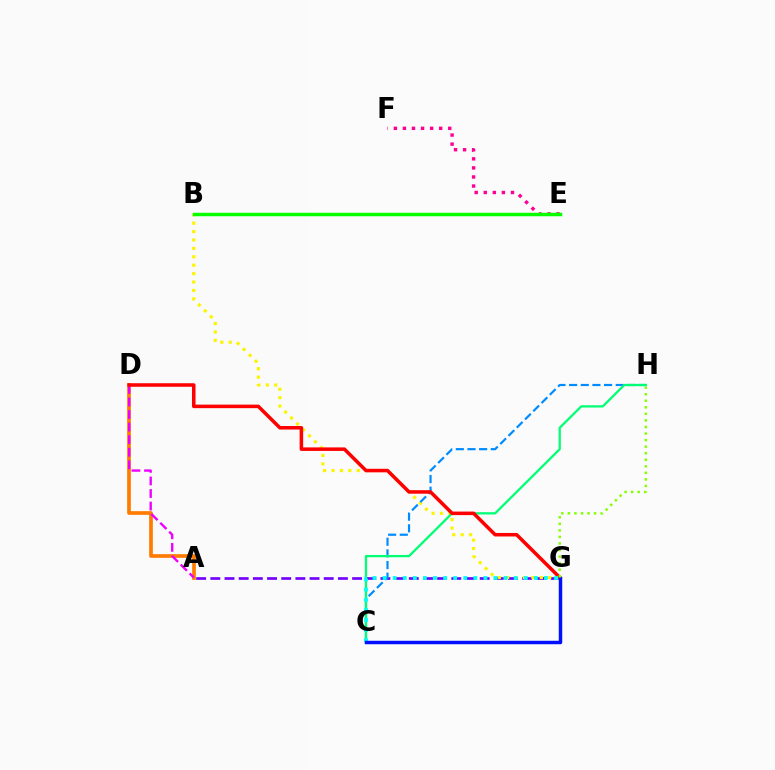{('E', 'F'): [{'color': '#ff0094', 'line_style': 'dotted', 'thickness': 2.46}], ('A', 'G'): [{'color': '#7200ff', 'line_style': 'dashed', 'thickness': 1.93}], ('B', 'G'): [{'color': '#fcf500', 'line_style': 'dotted', 'thickness': 2.28}], ('A', 'D'): [{'color': '#ff7c00', 'line_style': 'solid', 'thickness': 2.66}, {'color': '#ee00ff', 'line_style': 'dashed', 'thickness': 1.71}], ('C', 'H'): [{'color': '#008cff', 'line_style': 'dashed', 'thickness': 1.58}, {'color': '#00ff74', 'line_style': 'solid', 'thickness': 1.64}], ('B', 'E'): [{'color': '#08ff00', 'line_style': 'solid', 'thickness': 2.5}], ('D', 'G'): [{'color': '#ff0000', 'line_style': 'solid', 'thickness': 2.54}], ('C', 'G'): [{'color': '#00fff6', 'line_style': 'dotted', 'thickness': 2.74}, {'color': '#0010ff', 'line_style': 'solid', 'thickness': 2.49}], ('G', 'H'): [{'color': '#84ff00', 'line_style': 'dotted', 'thickness': 1.78}]}